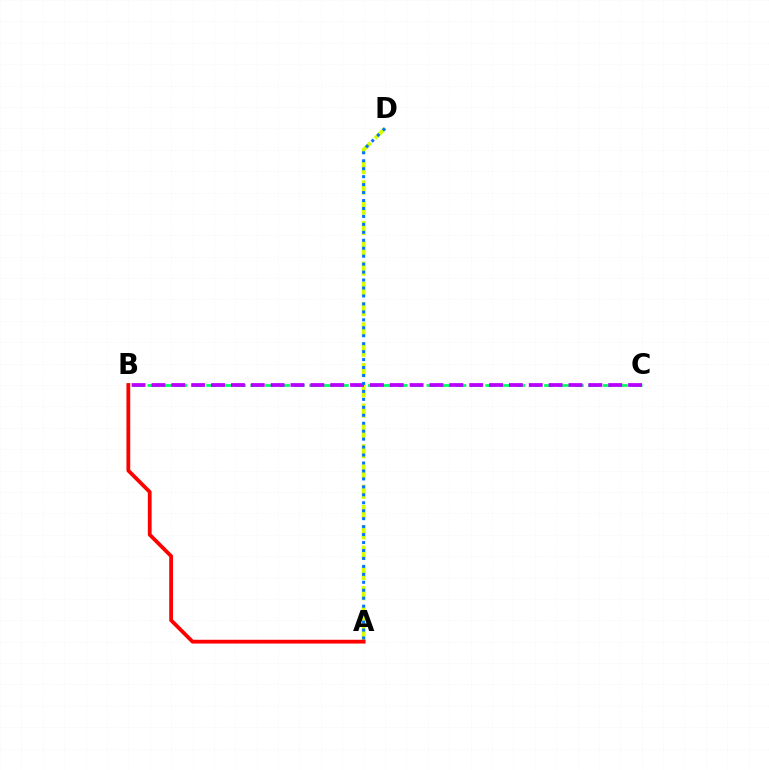{('B', 'C'): [{'color': '#00ff5c', 'line_style': 'dashed', 'thickness': 2.0}, {'color': '#b900ff', 'line_style': 'dashed', 'thickness': 2.7}], ('A', 'D'): [{'color': '#d1ff00', 'line_style': 'dashed', 'thickness': 2.76}, {'color': '#0074ff', 'line_style': 'dotted', 'thickness': 2.16}], ('A', 'B'): [{'color': '#ff0000', 'line_style': 'solid', 'thickness': 2.73}]}